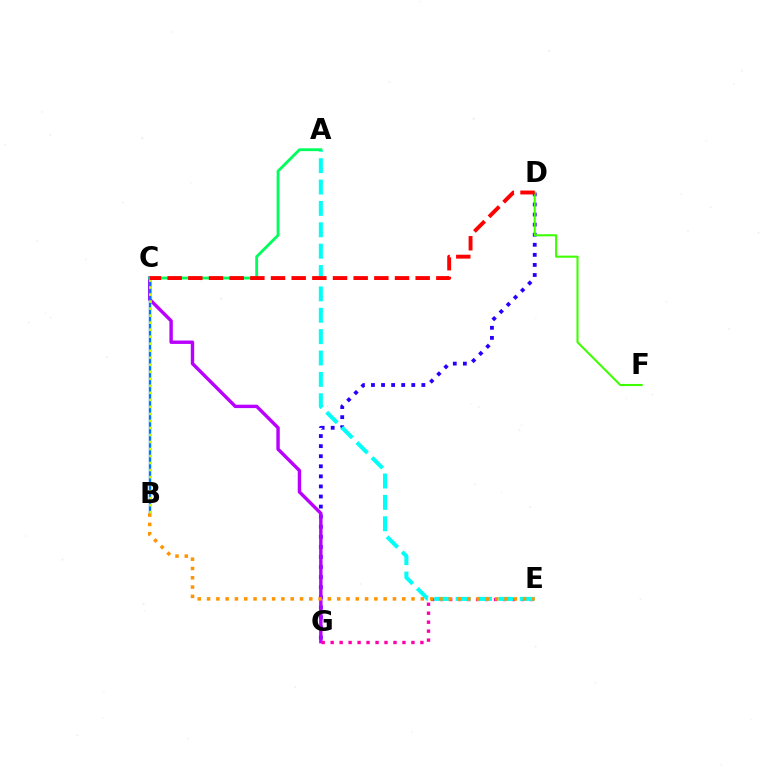{('D', 'G'): [{'color': '#2500ff', 'line_style': 'dotted', 'thickness': 2.74}], ('C', 'G'): [{'color': '#b900ff', 'line_style': 'solid', 'thickness': 2.45}], ('E', 'G'): [{'color': '#ff00ac', 'line_style': 'dotted', 'thickness': 2.44}], ('B', 'C'): [{'color': '#0074ff', 'line_style': 'solid', 'thickness': 1.74}, {'color': '#d1ff00', 'line_style': 'dotted', 'thickness': 1.91}], ('A', 'E'): [{'color': '#00fff6', 'line_style': 'dashed', 'thickness': 2.9}], ('B', 'E'): [{'color': '#ff9400', 'line_style': 'dotted', 'thickness': 2.53}], ('D', 'F'): [{'color': '#3dff00', 'line_style': 'solid', 'thickness': 1.5}], ('A', 'C'): [{'color': '#00ff5c', 'line_style': 'solid', 'thickness': 2.04}], ('C', 'D'): [{'color': '#ff0000', 'line_style': 'dashed', 'thickness': 2.81}]}